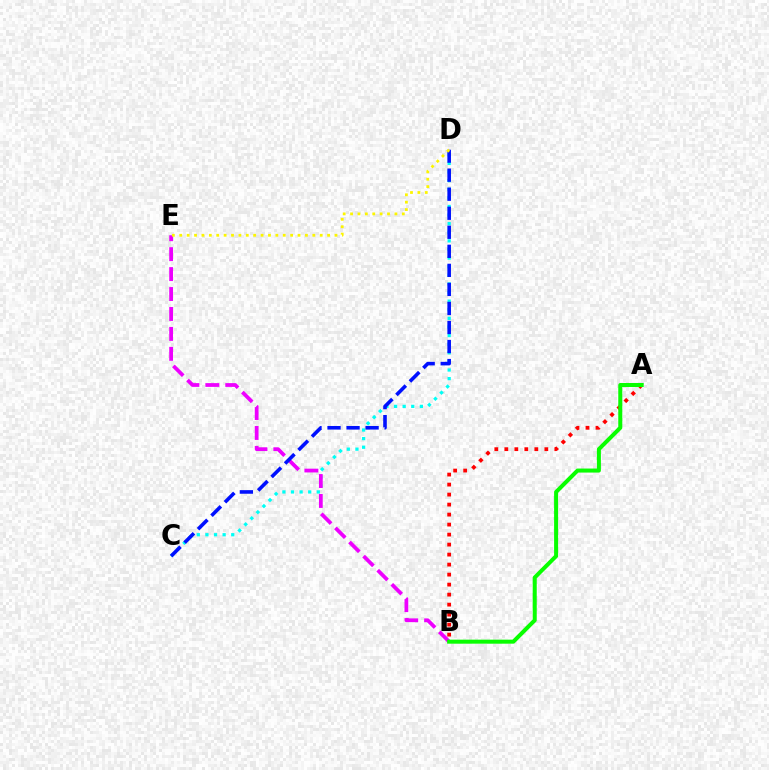{('C', 'D'): [{'color': '#00fff6', 'line_style': 'dotted', 'thickness': 2.34}, {'color': '#0010ff', 'line_style': 'dashed', 'thickness': 2.59}], ('B', 'E'): [{'color': '#ee00ff', 'line_style': 'dashed', 'thickness': 2.71}], ('A', 'B'): [{'color': '#ff0000', 'line_style': 'dotted', 'thickness': 2.72}, {'color': '#08ff00', 'line_style': 'solid', 'thickness': 2.9}], ('D', 'E'): [{'color': '#fcf500', 'line_style': 'dotted', 'thickness': 2.01}]}